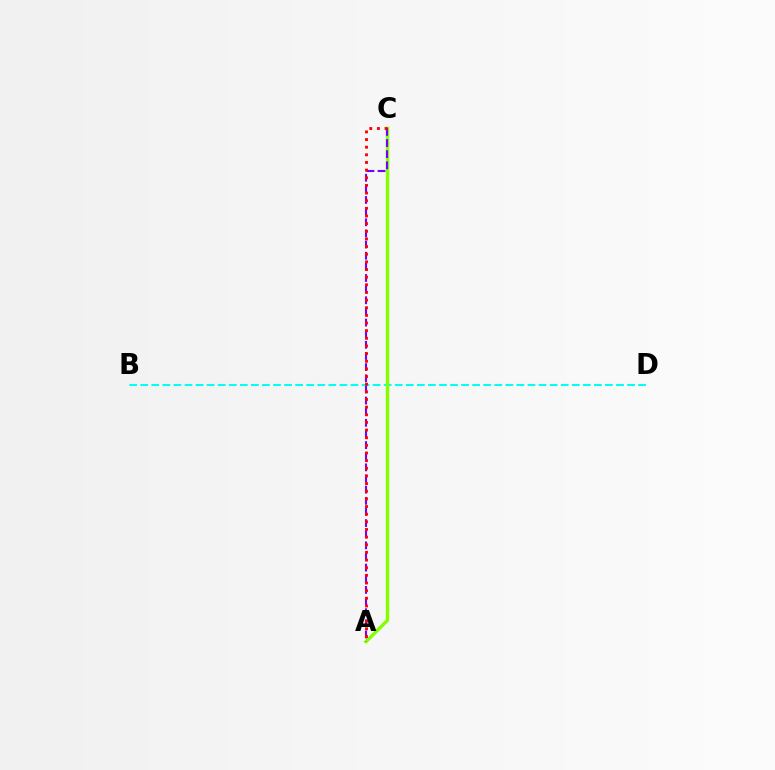{('B', 'D'): [{'color': '#00fff6', 'line_style': 'dashed', 'thickness': 1.5}], ('A', 'C'): [{'color': '#84ff00', 'line_style': 'solid', 'thickness': 2.44}, {'color': '#7200ff', 'line_style': 'dashed', 'thickness': 1.51}, {'color': '#ff0000', 'line_style': 'dotted', 'thickness': 2.08}]}